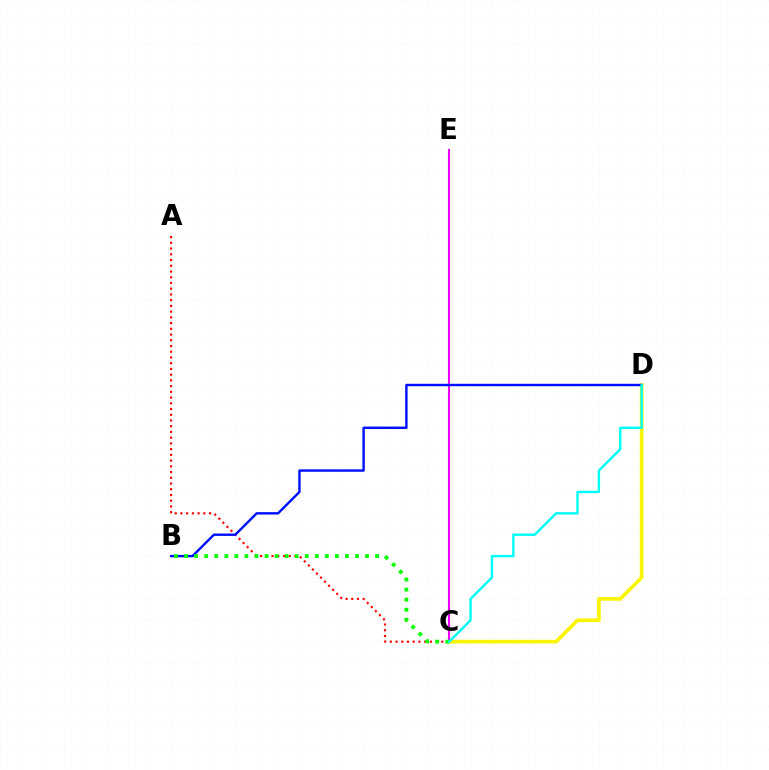{('C', 'D'): [{'color': '#fcf500', 'line_style': 'solid', 'thickness': 2.65}, {'color': '#00fff6', 'line_style': 'solid', 'thickness': 1.73}], ('A', 'C'): [{'color': '#ff0000', 'line_style': 'dotted', 'thickness': 1.56}], ('C', 'E'): [{'color': '#ee00ff', 'line_style': 'solid', 'thickness': 1.53}], ('B', 'D'): [{'color': '#0010ff', 'line_style': 'solid', 'thickness': 1.74}], ('B', 'C'): [{'color': '#08ff00', 'line_style': 'dotted', 'thickness': 2.73}]}